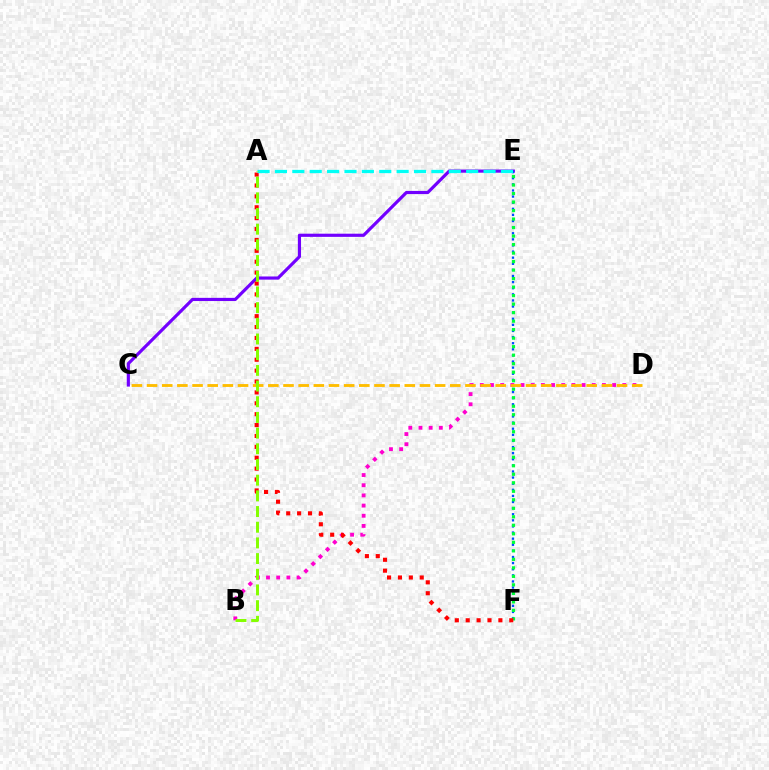{('C', 'E'): [{'color': '#7200ff', 'line_style': 'solid', 'thickness': 2.28}], ('E', 'F'): [{'color': '#004bff', 'line_style': 'dotted', 'thickness': 1.66}, {'color': '#00ff39', 'line_style': 'dotted', 'thickness': 2.31}], ('B', 'D'): [{'color': '#ff00cf', 'line_style': 'dotted', 'thickness': 2.76}], ('C', 'D'): [{'color': '#ffbd00', 'line_style': 'dashed', 'thickness': 2.06}], ('A', 'F'): [{'color': '#ff0000', 'line_style': 'dotted', 'thickness': 2.96}], ('A', 'E'): [{'color': '#00fff6', 'line_style': 'dashed', 'thickness': 2.36}], ('A', 'B'): [{'color': '#84ff00', 'line_style': 'dashed', 'thickness': 2.13}]}